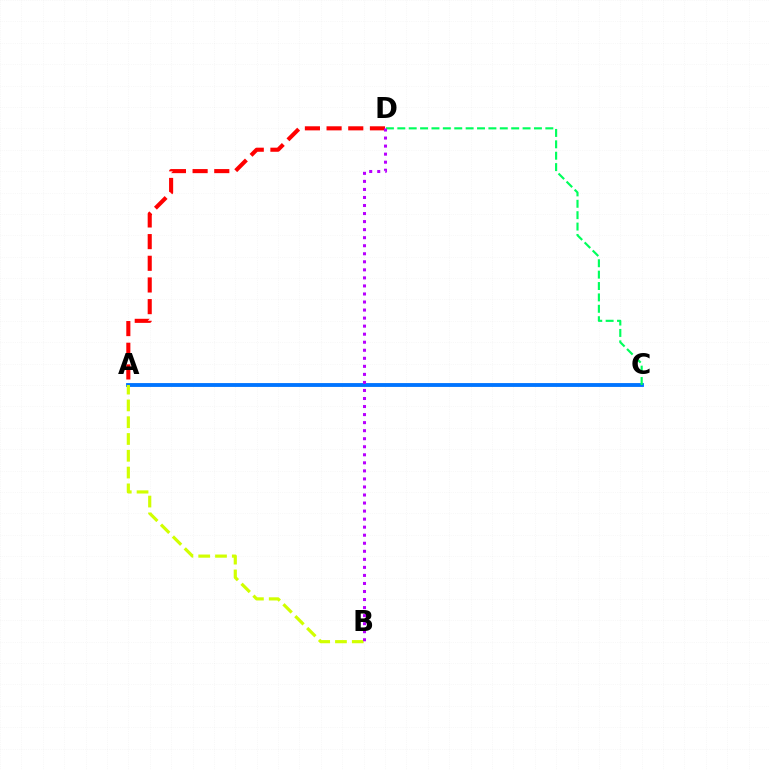{('A', 'C'): [{'color': '#0074ff', 'line_style': 'solid', 'thickness': 2.77}], ('A', 'D'): [{'color': '#ff0000', 'line_style': 'dashed', 'thickness': 2.94}], ('C', 'D'): [{'color': '#00ff5c', 'line_style': 'dashed', 'thickness': 1.55}], ('A', 'B'): [{'color': '#d1ff00', 'line_style': 'dashed', 'thickness': 2.28}], ('B', 'D'): [{'color': '#b900ff', 'line_style': 'dotted', 'thickness': 2.18}]}